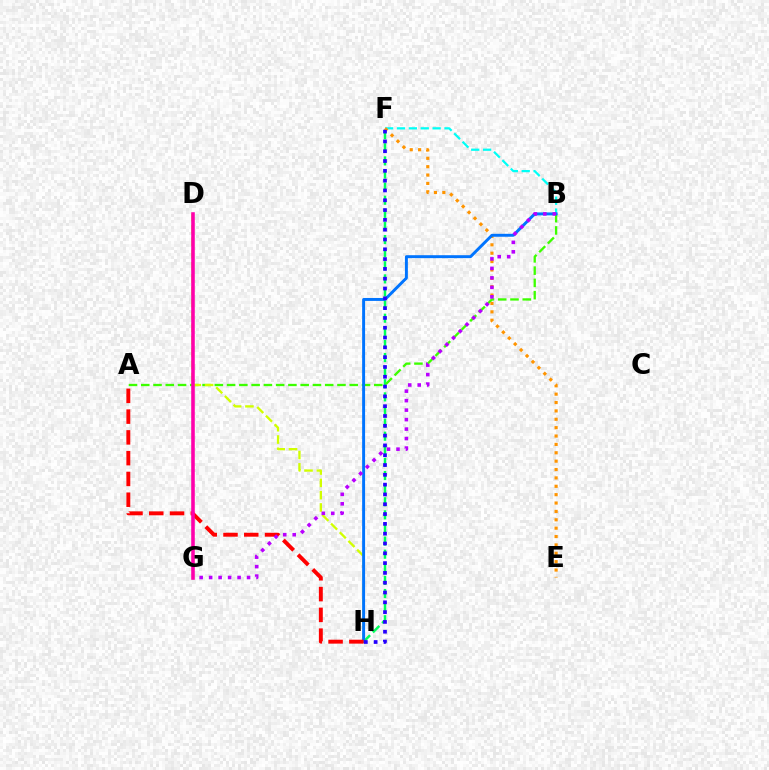{('F', 'H'): [{'color': '#00ff5c', 'line_style': 'dashed', 'thickness': 1.78}, {'color': '#2500ff', 'line_style': 'dotted', 'thickness': 2.66}], ('A', 'B'): [{'color': '#3dff00', 'line_style': 'dashed', 'thickness': 1.67}], ('D', 'H'): [{'color': '#d1ff00', 'line_style': 'dashed', 'thickness': 1.67}], ('B', 'F'): [{'color': '#00fff6', 'line_style': 'dashed', 'thickness': 1.61}], ('E', 'F'): [{'color': '#ff9400', 'line_style': 'dotted', 'thickness': 2.28}], ('B', 'H'): [{'color': '#0074ff', 'line_style': 'solid', 'thickness': 2.11}], ('A', 'H'): [{'color': '#ff0000', 'line_style': 'dashed', 'thickness': 2.82}], ('B', 'G'): [{'color': '#b900ff', 'line_style': 'dotted', 'thickness': 2.58}], ('D', 'G'): [{'color': '#ff00ac', 'line_style': 'solid', 'thickness': 2.57}]}